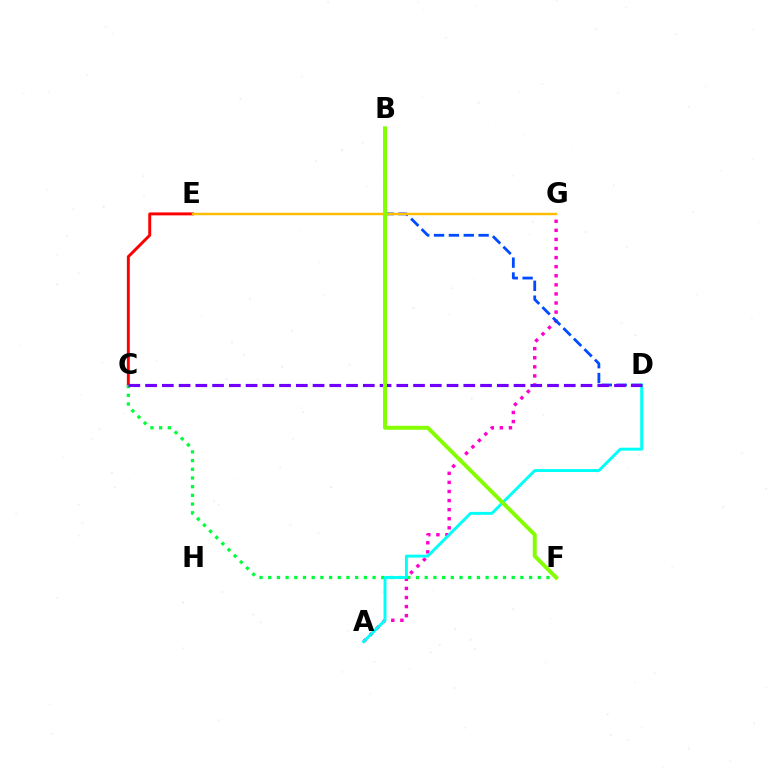{('A', 'G'): [{'color': '#ff00cf', 'line_style': 'dotted', 'thickness': 2.47}], ('C', 'E'): [{'color': '#ff0000', 'line_style': 'solid', 'thickness': 2.11}], ('B', 'D'): [{'color': '#004bff', 'line_style': 'dashed', 'thickness': 2.02}], ('C', 'F'): [{'color': '#00ff39', 'line_style': 'dotted', 'thickness': 2.36}], ('E', 'G'): [{'color': '#ffbd00', 'line_style': 'solid', 'thickness': 1.76}], ('A', 'D'): [{'color': '#00fff6', 'line_style': 'solid', 'thickness': 2.11}], ('C', 'D'): [{'color': '#7200ff', 'line_style': 'dashed', 'thickness': 2.27}], ('B', 'F'): [{'color': '#84ff00', 'line_style': 'solid', 'thickness': 2.84}]}